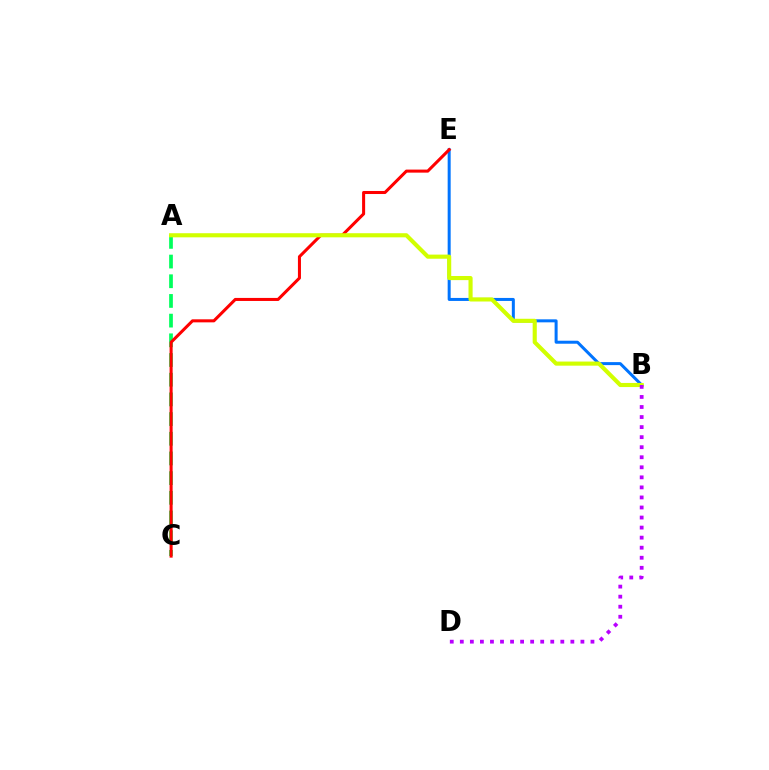{('B', 'E'): [{'color': '#0074ff', 'line_style': 'solid', 'thickness': 2.16}], ('A', 'C'): [{'color': '#00ff5c', 'line_style': 'dashed', 'thickness': 2.67}], ('C', 'E'): [{'color': '#ff0000', 'line_style': 'solid', 'thickness': 2.19}], ('A', 'B'): [{'color': '#d1ff00', 'line_style': 'solid', 'thickness': 2.97}], ('B', 'D'): [{'color': '#b900ff', 'line_style': 'dotted', 'thickness': 2.73}]}